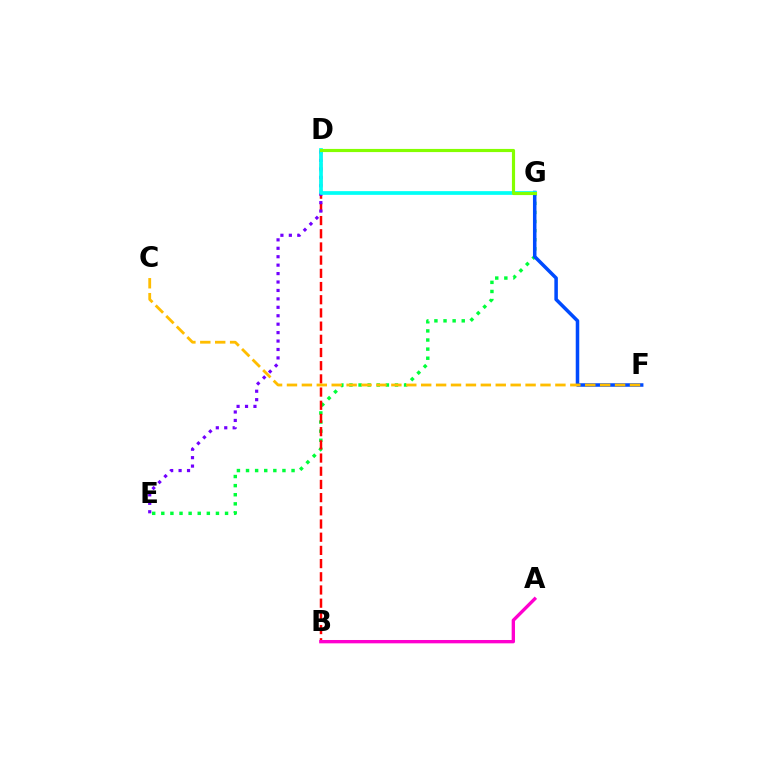{('E', 'G'): [{'color': '#00ff39', 'line_style': 'dotted', 'thickness': 2.47}], ('B', 'D'): [{'color': '#ff0000', 'line_style': 'dashed', 'thickness': 1.79}], ('F', 'G'): [{'color': '#004bff', 'line_style': 'solid', 'thickness': 2.54}], ('D', 'E'): [{'color': '#7200ff', 'line_style': 'dotted', 'thickness': 2.29}], ('D', 'G'): [{'color': '#00fff6', 'line_style': 'solid', 'thickness': 2.66}, {'color': '#84ff00', 'line_style': 'solid', 'thickness': 2.27}], ('C', 'F'): [{'color': '#ffbd00', 'line_style': 'dashed', 'thickness': 2.03}], ('A', 'B'): [{'color': '#ff00cf', 'line_style': 'solid', 'thickness': 2.4}]}